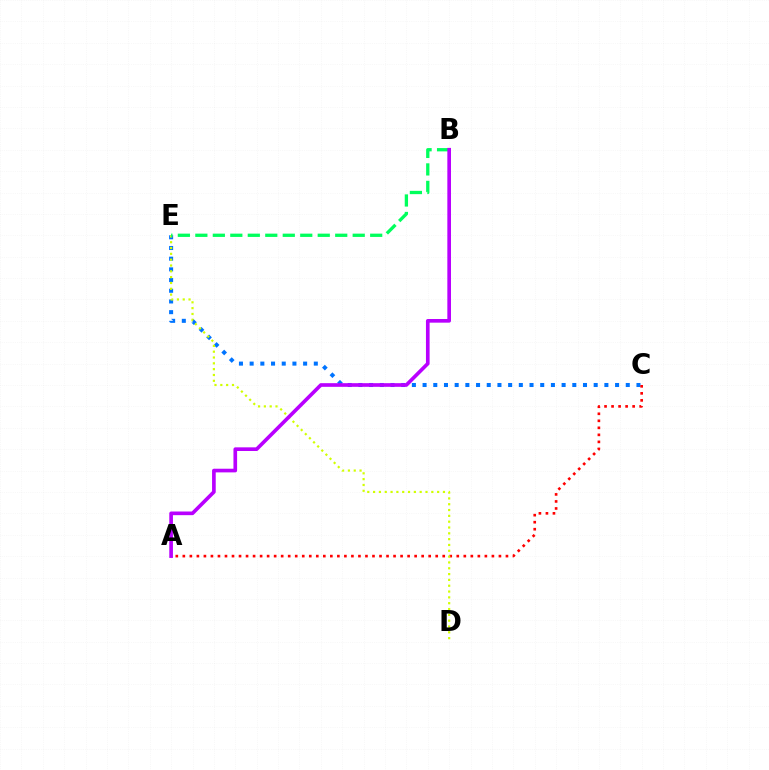{('C', 'E'): [{'color': '#0074ff', 'line_style': 'dotted', 'thickness': 2.91}], ('A', 'C'): [{'color': '#ff0000', 'line_style': 'dotted', 'thickness': 1.91}], ('D', 'E'): [{'color': '#d1ff00', 'line_style': 'dotted', 'thickness': 1.58}], ('B', 'E'): [{'color': '#00ff5c', 'line_style': 'dashed', 'thickness': 2.38}], ('A', 'B'): [{'color': '#b900ff', 'line_style': 'solid', 'thickness': 2.63}]}